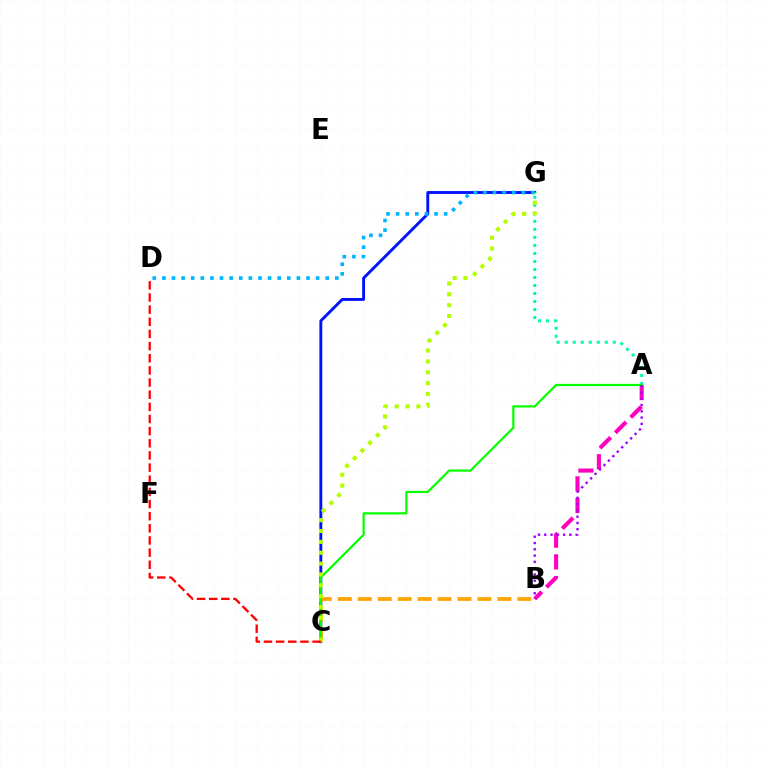{('C', 'G'): [{'color': '#0010ff', 'line_style': 'solid', 'thickness': 2.07}, {'color': '#b3ff00', 'line_style': 'dotted', 'thickness': 2.95}], ('A', 'B'): [{'color': '#ff00bd', 'line_style': 'dashed', 'thickness': 2.95}, {'color': '#9b00ff', 'line_style': 'dotted', 'thickness': 1.71}], ('A', 'G'): [{'color': '#00ff9d', 'line_style': 'dotted', 'thickness': 2.18}], ('B', 'C'): [{'color': '#ffa500', 'line_style': 'dashed', 'thickness': 2.71}], ('A', 'C'): [{'color': '#08ff00', 'line_style': 'solid', 'thickness': 1.6}], ('D', 'G'): [{'color': '#00b5ff', 'line_style': 'dotted', 'thickness': 2.61}], ('C', 'D'): [{'color': '#ff0000', 'line_style': 'dashed', 'thickness': 1.65}]}